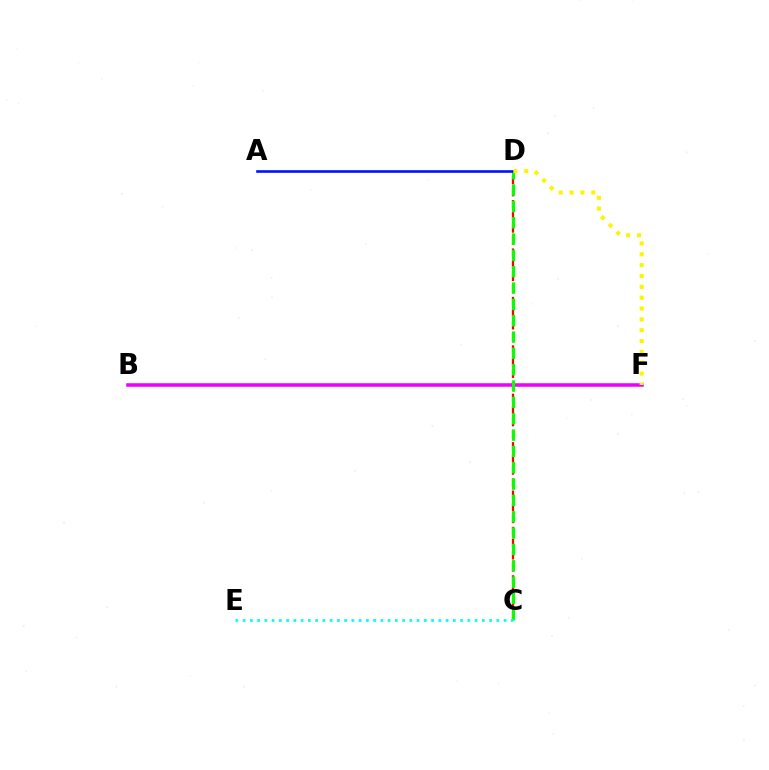{('B', 'F'): [{'color': '#ee00ff', 'line_style': 'solid', 'thickness': 2.54}], ('C', 'D'): [{'color': '#ff0000', 'line_style': 'dashed', 'thickness': 1.64}, {'color': '#08ff00', 'line_style': 'dashed', 'thickness': 2.22}], ('A', 'D'): [{'color': '#0010ff', 'line_style': 'solid', 'thickness': 1.87}], ('D', 'F'): [{'color': '#fcf500', 'line_style': 'dotted', 'thickness': 2.95}], ('C', 'E'): [{'color': '#00fff6', 'line_style': 'dotted', 'thickness': 1.97}]}